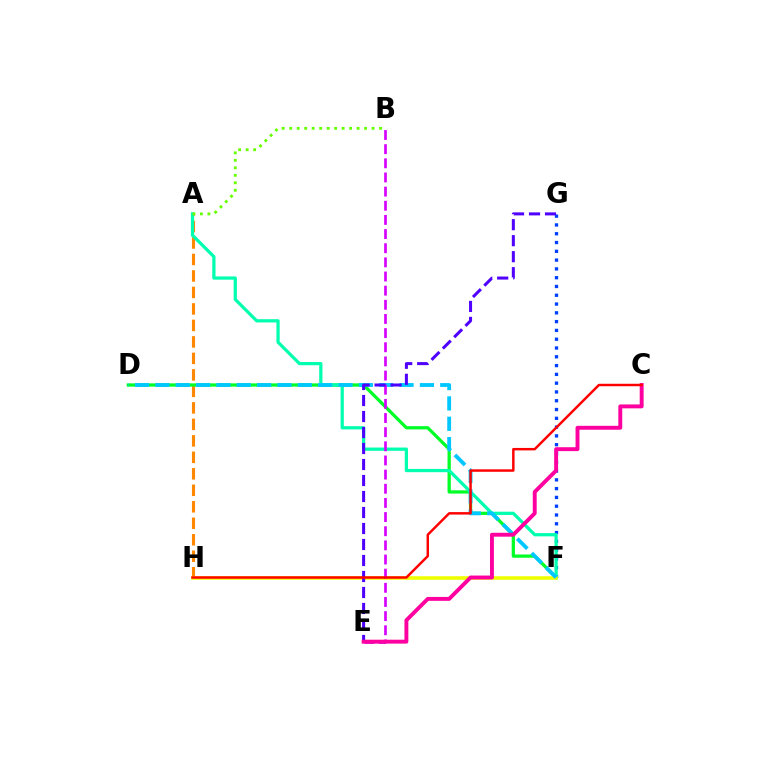{('A', 'H'): [{'color': '#ff8800', 'line_style': 'dashed', 'thickness': 2.24}], ('F', 'G'): [{'color': '#003fff', 'line_style': 'dotted', 'thickness': 2.39}], ('D', 'F'): [{'color': '#00ff27', 'line_style': 'solid', 'thickness': 2.34}, {'color': '#00c7ff', 'line_style': 'dashed', 'thickness': 2.76}], ('A', 'F'): [{'color': '#00ffaf', 'line_style': 'solid', 'thickness': 2.33}], ('F', 'H'): [{'color': '#eeff00', 'line_style': 'solid', 'thickness': 2.59}], ('A', 'B'): [{'color': '#66ff00', 'line_style': 'dotted', 'thickness': 2.03}], ('B', 'E'): [{'color': '#d600ff', 'line_style': 'dashed', 'thickness': 1.92}], ('E', 'G'): [{'color': '#4f00ff', 'line_style': 'dashed', 'thickness': 2.17}], ('C', 'E'): [{'color': '#ff00a0', 'line_style': 'solid', 'thickness': 2.81}], ('C', 'H'): [{'color': '#ff0000', 'line_style': 'solid', 'thickness': 1.77}]}